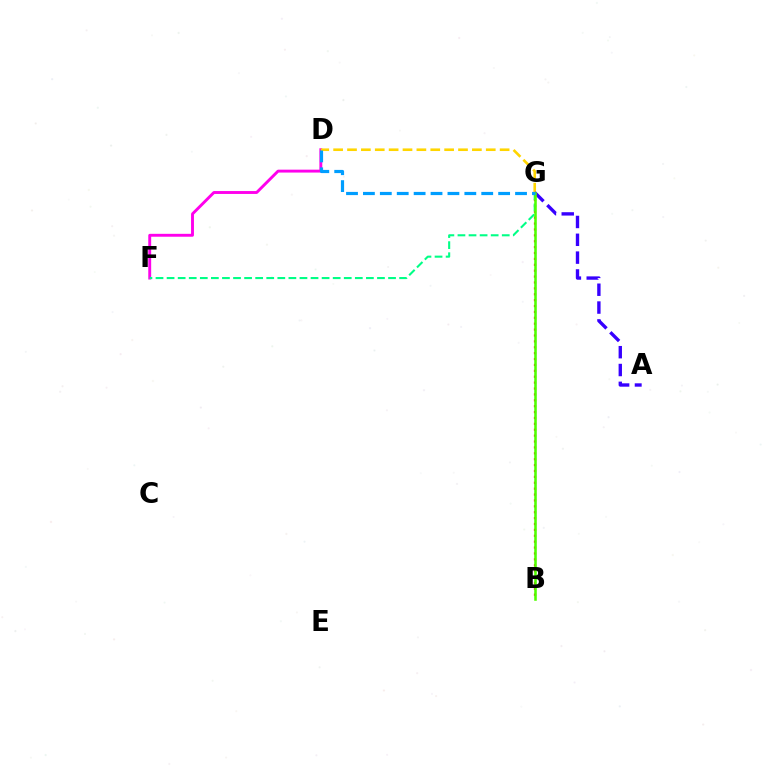{('D', 'F'): [{'color': '#ff00ed', 'line_style': 'solid', 'thickness': 2.09}], ('B', 'G'): [{'color': '#ff0000', 'line_style': 'dotted', 'thickness': 1.6}, {'color': '#4fff00', 'line_style': 'solid', 'thickness': 1.84}], ('F', 'G'): [{'color': '#00ff86', 'line_style': 'dashed', 'thickness': 1.5}], ('D', 'G'): [{'color': '#ffd500', 'line_style': 'dashed', 'thickness': 1.88}, {'color': '#009eff', 'line_style': 'dashed', 'thickness': 2.3}], ('A', 'G'): [{'color': '#3700ff', 'line_style': 'dashed', 'thickness': 2.42}]}